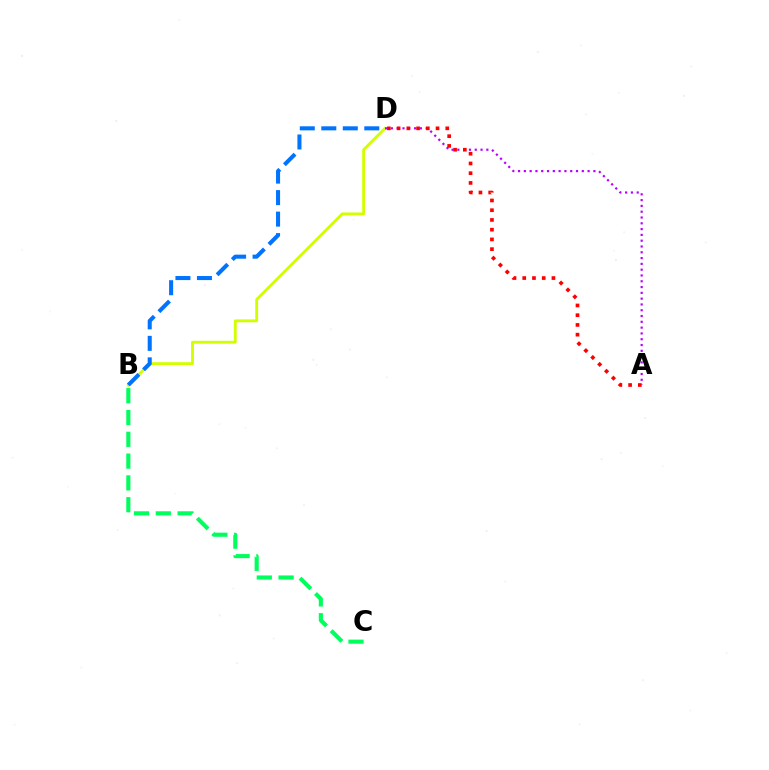{('B', 'C'): [{'color': '#00ff5c', 'line_style': 'dashed', 'thickness': 2.96}], ('B', 'D'): [{'color': '#d1ff00', 'line_style': 'solid', 'thickness': 2.05}, {'color': '#0074ff', 'line_style': 'dashed', 'thickness': 2.92}], ('A', 'D'): [{'color': '#b900ff', 'line_style': 'dotted', 'thickness': 1.57}, {'color': '#ff0000', 'line_style': 'dotted', 'thickness': 2.64}]}